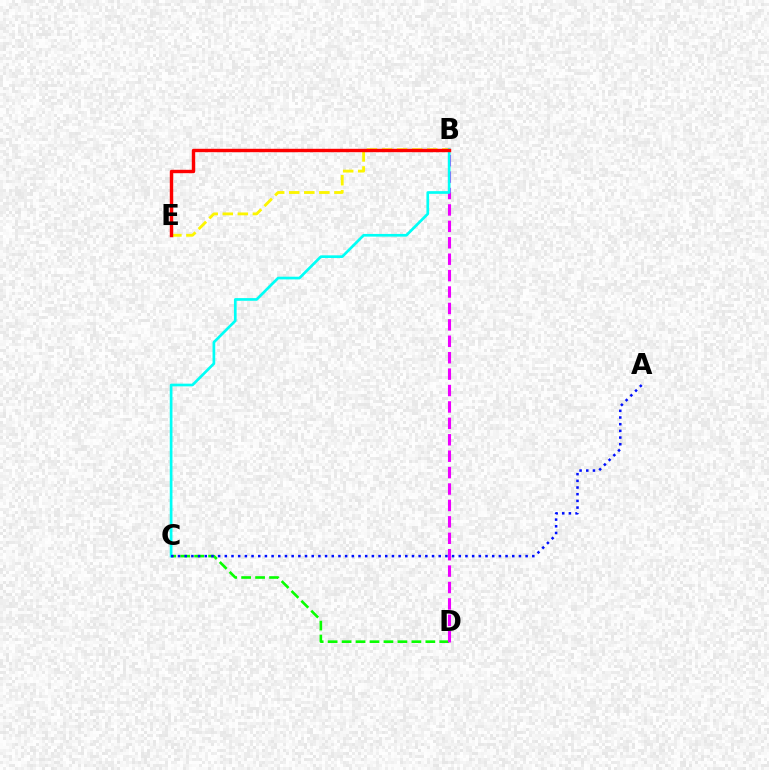{('C', 'D'): [{'color': '#08ff00', 'line_style': 'dashed', 'thickness': 1.9}], ('B', 'E'): [{'color': '#fcf500', 'line_style': 'dashed', 'thickness': 2.05}, {'color': '#ff0000', 'line_style': 'solid', 'thickness': 2.45}], ('B', 'D'): [{'color': '#ee00ff', 'line_style': 'dashed', 'thickness': 2.23}], ('B', 'C'): [{'color': '#00fff6', 'line_style': 'solid', 'thickness': 1.94}], ('A', 'C'): [{'color': '#0010ff', 'line_style': 'dotted', 'thickness': 1.82}]}